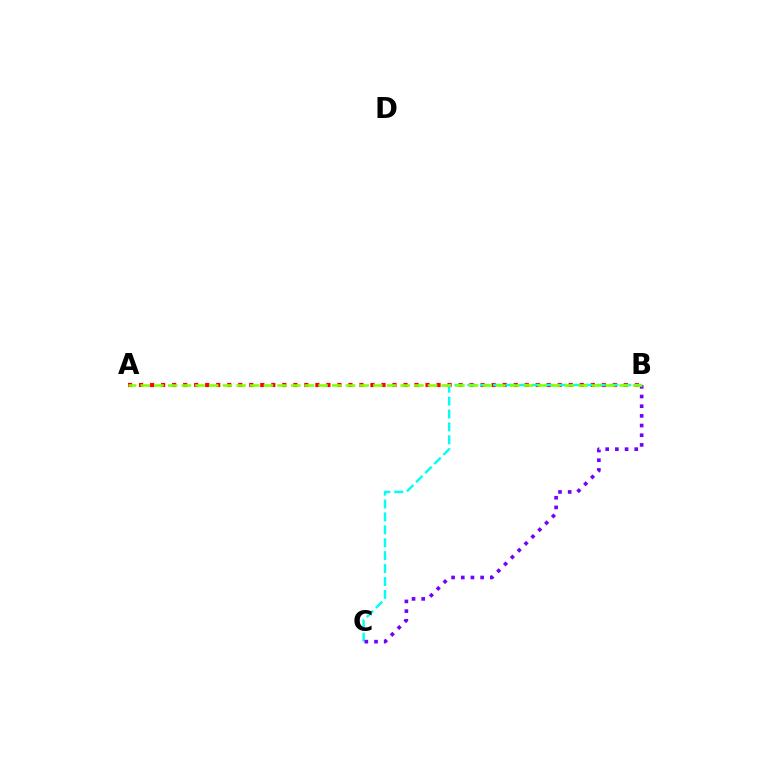{('A', 'B'): [{'color': '#ff0000', 'line_style': 'dotted', 'thickness': 2.99}, {'color': '#84ff00', 'line_style': 'dashed', 'thickness': 1.86}], ('B', 'C'): [{'color': '#00fff6', 'line_style': 'dashed', 'thickness': 1.75}, {'color': '#7200ff', 'line_style': 'dotted', 'thickness': 2.63}]}